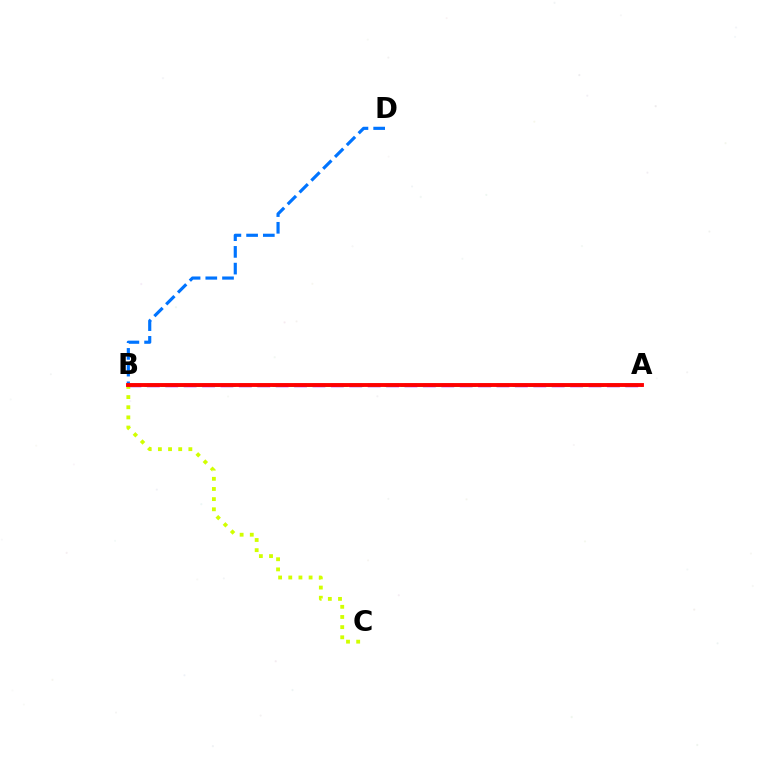{('A', 'B'): [{'color': '#b900ff', 'line_style': 'dashed', 'thickness': 2.5}, {'color': '#00ff5c', 'line_style': 'dashed', 'thickness': 2.17}, {'color': '#ff0000', 'line_style': 'solid', 'thickness': 2.78}], ('B', 'D'): [{'color': '#0074ff', 'line_style': 'dashed', 'thickness': 2.27}], ('B', 'C'): [{'color': '#d1ff00', 'line_style': 'dotted', 'thickness': 2.76}]}